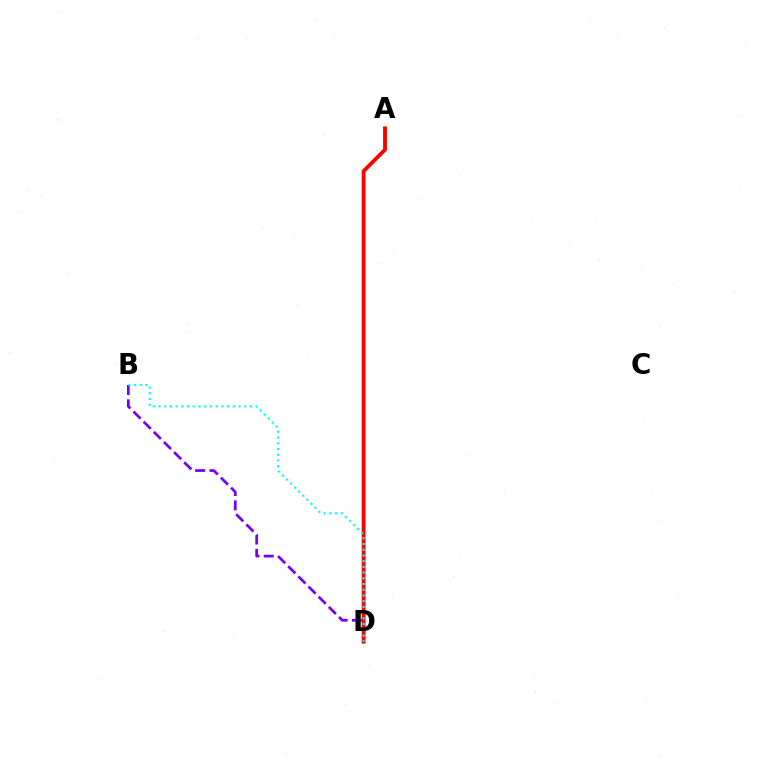{('A', 'D'): [{'color': '#84ff00', 'line_style': 'solid', 'thickness': 2.36}, {'color': '#ff0000', 'line_style': 'solid', 'thickness': 2.72}], ('B', 'D'): [{'color': '#7200ff', 'line_style': 'dashed', 'thickness': 1.95}, {'color': '#00fff6', 'line_style': 'dotted', 'thickness': 1.55}]}